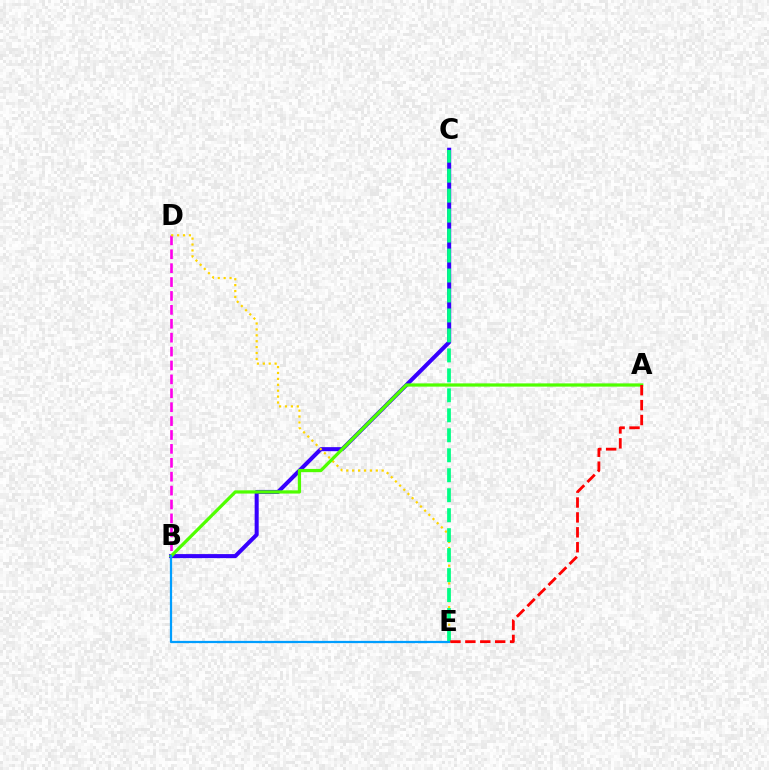{('B', 'D'): [{'color': '#ff00ed', 'line_style': 'dashed', 'thickness': 1.89}], ('B', 'C'): [{'color': '#3700ff', 'line_style': 'solid', 'thickness': 2.91}], ('D', 'E'): [{'color': '#ffd500', 'line_style': 'dotted', 'thickness': 1.6}], ('A', 'B'): [{'color': '#4fff00', 'line_style': 'solid', 'thickness': 2.33}], ('C', 'E'): [{'color': '#00ff86', 'line_style': 'dashed', 'thickness': 2.71}], ('B', 'E'): [{'color': '#009eff', 'line_style': 'solid', 'thickness': 1.61}], ('A', 'E'): [{'color': '#ff0000', 'line_style': 'dashed', 'thickness': 2.02}]}